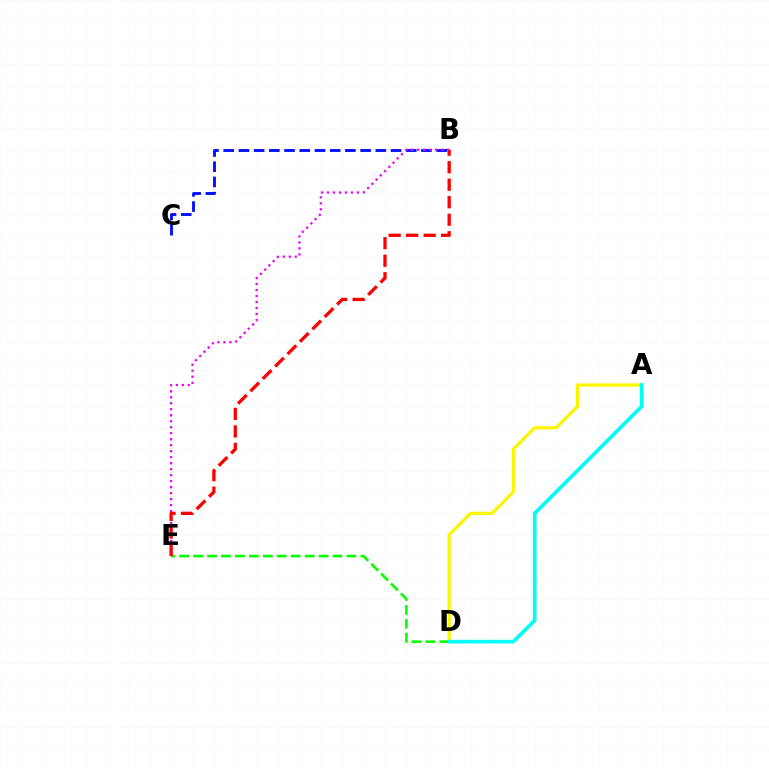{('A', 'D'): [{'color': '#fcf500', 'line_style': 'solid', 'thickness': 2.32}, {'color': '#00fff6', 'line_style': 'solid', 'thickness': 2.65}], ('D', 'E'): [{'color': '#08ff00', 'line_style': 'dashed', 'thickness': 1.89}], ('B', 'C'): [{'color': '#0010ff', 'line_style': 'dashed', 'thickness': 2.07}], ('B', 'E'): [{'color': '#ee00ff', 'line_style': 'dotted', 'thickness': 1.63}, {'color': '#ff0000', 'line_style': 'dashed', 'thickness': 2.38}]}